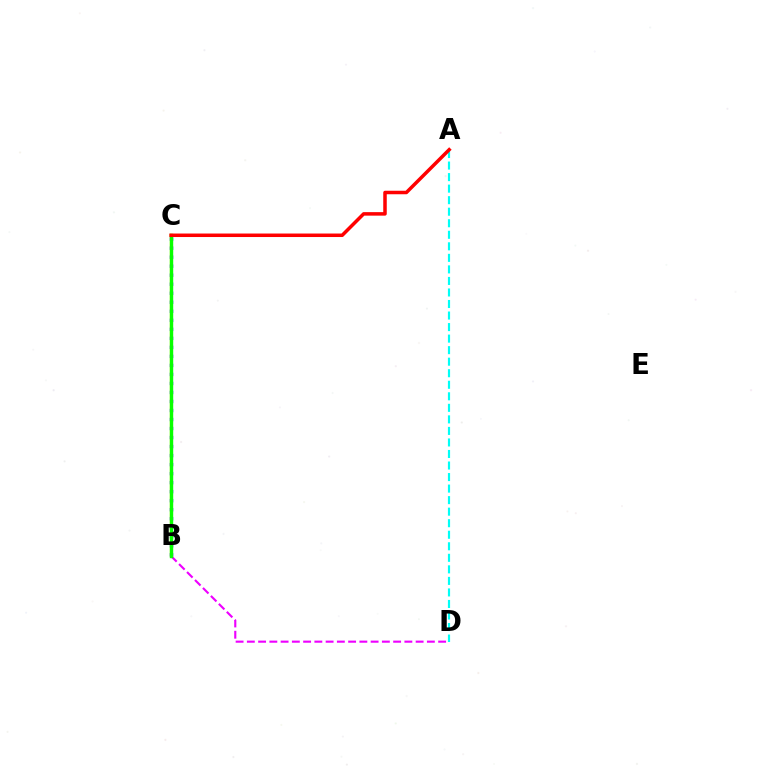{('B', 'D'): [{'color': '#ee00ff', 'line_style': 'dashed', 'thickness': 1.53}], ('B', 'C'): [{'color': '#0010ff', 'line_style': 'dotted', 'thickness': 2.45}, {'color': '#fcf500', 'line_style': 'solid', 'thickness': 1.62}, {'color': '#08ff00', 'line_style': 'solid', 'thickness': 2.45}], ('A', 'D'): [{'color': '#00fff6', 'line_style': 'dashed', 'thickness': 1.57}], ('A', 'C'): [{'color': '#ff0000', 'line_style': 'solid', 'thickness': 2.53}]}